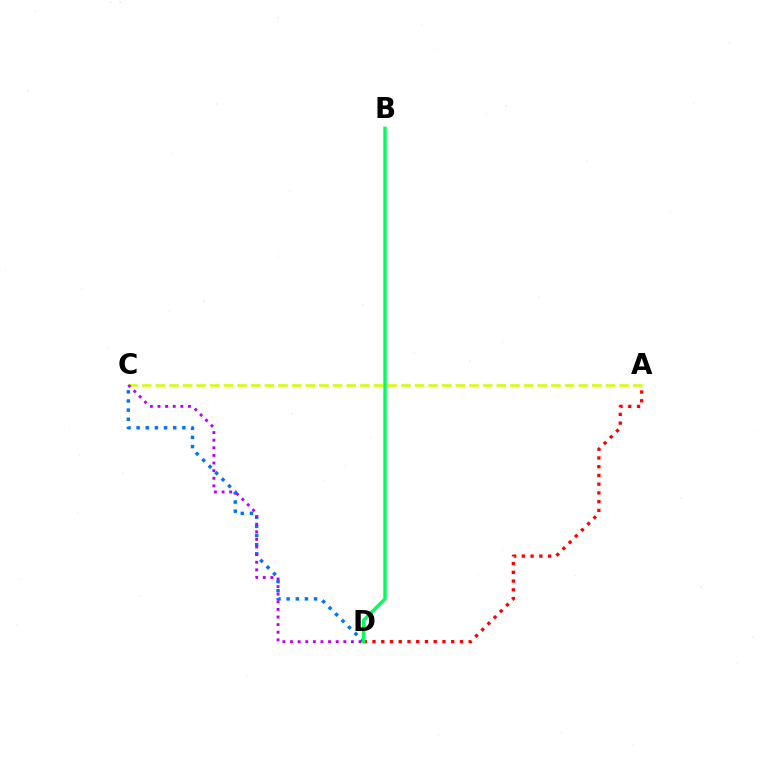{('C', 'D'): [{'color': '#0074ff', 'line_style': 'dotted', 'thickness': 2.49}, {'color': '#b900ff', 'line_style': 'dotted', 'thickness': 2.07}], ('A', 'C'): [{'color': '#d1ff00', 'line_style': 'dashed', 'thickness': 1.85}], ('A', 'D'): [{'color': '#ff0000', 'line_style': 'dotted', 'thickness': 2.38}], ('B', 'D'): [{'color': '#00ff5c', 'line_style': 'solid', 'thickness': 2.45}]}